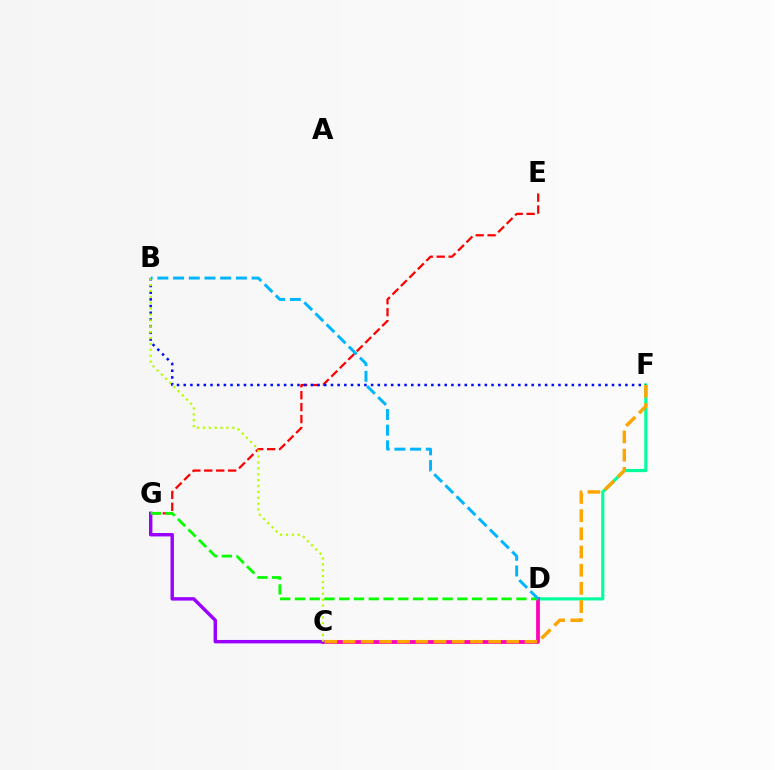{('D', 'F'): [{'color': '#00ff9d', 'line_style': 'solid', 'thickness': 2.27}], ('E', 'G'): [{'color': '#ff0000', 'line_style': 'dashed', 'thickness': 1.62}], ('C', 'D'): [{'color': '#ff00bd', 'line_style': 'solid', 'thickness': 2.72}], ('C', 'G'): [{'color': '#9b00ff', 'line_style': 'solid', 'thickness': 2.46}], ('D', 'G'): [{'color': '#08ff00', 'line_style': 'dashed', 'thickness': 2.01}], ('B', 'F'): [{'color': '#0010ff', 'line_style': 'dotted', 'thickness': 1.82}], ('B', 'C'): [{'color': '#b3ff00', 'line_style': 'dotted', 'thickness': 1.6}], ('C', 'F'): [{'color': '#ffa500', 'line_style': 'dashed', 'thickness': 2.47}], ('B', 'D'): [{'color': '#00b5ff', 'line_style': 'dashed', 'thickness': 2.13}]}